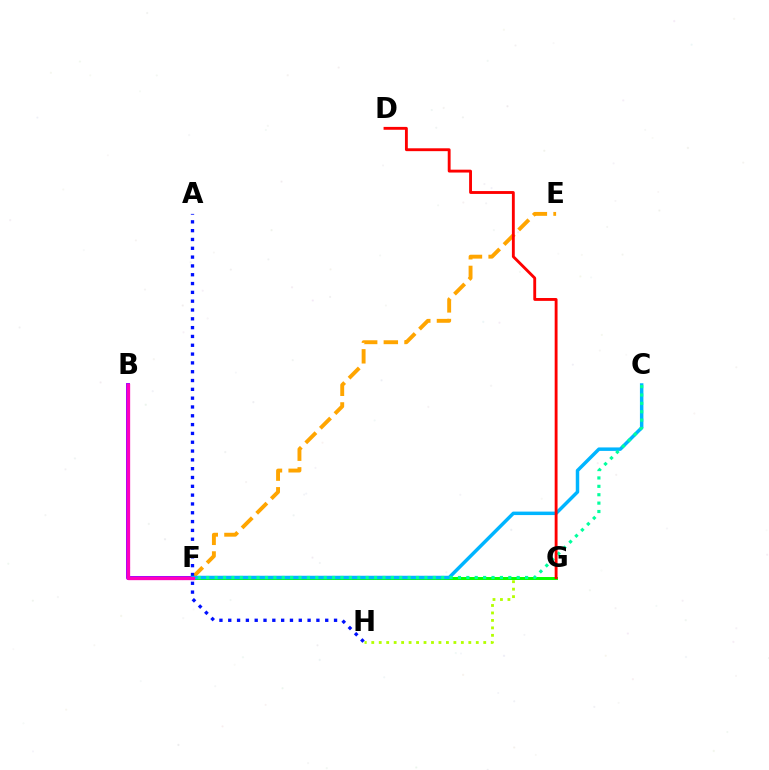{('E', 'F'): [{'color': '#ffa500', 'line_style': 'dashed', 'thickness': 2.81}], ('B', 'F'): [{'color': '#9b00ff', 'line_style': 'solid', 'thickness': 2.83}, {'color': '#ff00bd', 'line_style': 'solid', 'thickness': 2.39}], ('G', 'H'): [{'color': '#b3ff00', 'line_style': 'dotted', 'thickness': 2.03}], ('A', 'H'): [{'color': '#0010ff', 'line_style': 'dotted', 'thickness': 2.4}], ('F', 'G'): [{'color': '#08ff00', 'line_style': 'solid', 'thickness': 2.13}], ('C', 'F'): [{'color': '#00b5ff', 'line_style': 'solid', 'thickness': 2.5}, {'color': '#00ff9d', 'line_style': 'dotted', 'thickness': 2.28}], ('D', 'G'): [{'color': '#ff0000', 'line_style': 'solid', 'thickness': 2.06}]}